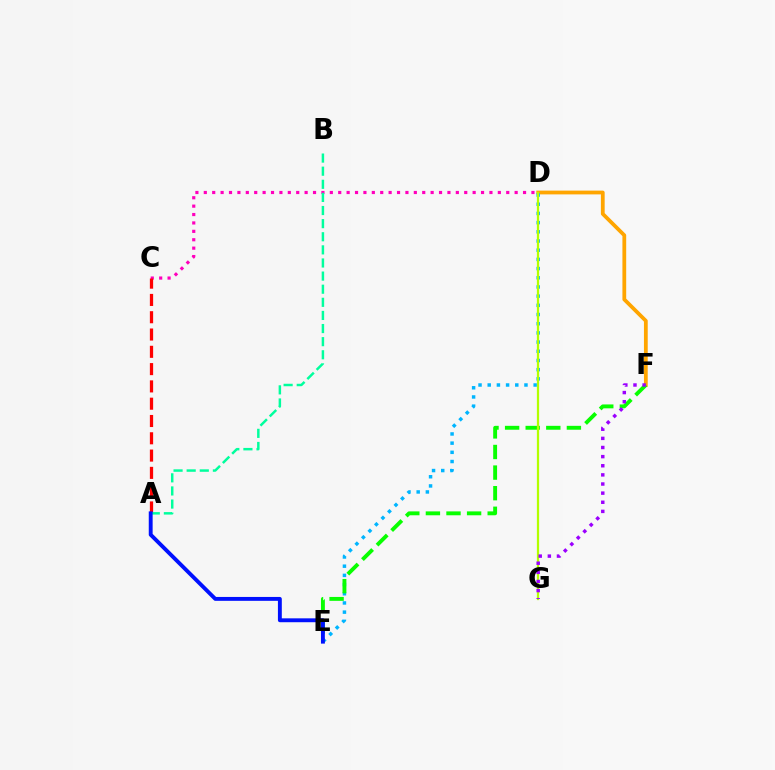{('D', 'F'): [{'color': '#ffa500', 'line_style': 'solid', 'thickness': 2.72}], ('C', 'D'): [{'color': '#ff00bd', 'line_style': 'dotted', 'thickness': 2.28}], ('D', 'E'): [{'color': '#00b5ff', 'line_style': 'dotted', 'thickness': 2.5}], ('A', 'C'): [{'color': '#ff0000', 'line_style': 'dashed', 'thickness': 2.35}], ('E', 'F'): [{'color': '#08ff00', 'line_style': 'dashed', 'thickness': 2.8}], ('D', 'G'): [{'color': '#b3ff00', 'line_style': 'solid', 'thickness': 1.62}], ('A', 'B'): [{'color': '#00ff9d', 'line_style': 'dashed', 'thickness': 1.78}], ('A', 'E'): [{'color': '#0010ff', 'line_style': 'solid', 'thickness': 2.8}], ('F', 'G'): [{'color': '#9b00ff', 'line_style': 'dotted', 'thickness': 2.48}]}